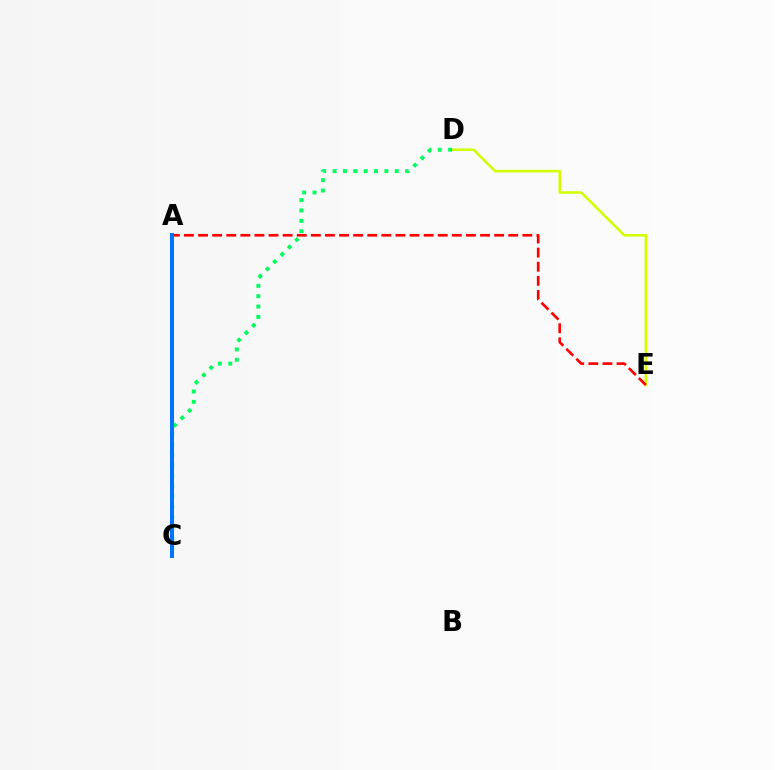{('D', 'E'): [{'color': '#d1ff00', 'line_style': 'solid', 'thickness': 1.84}], ('C', 'D'): [{'color': '#00ff5c', 'line_style': 'dotted', 'thickness': 2.82}], ('A', 'C'): [{'color': '#b900ff', 'line_style': 'dashed', 'thickness': 1.77}, {'color': '#0074ff', 'line_style': 'solid', 'thickness': 2.88}], ('A', 'E'): [{'color': '#ff0000', 'line_style': 'dashed', 'thickness': 1.92}]}